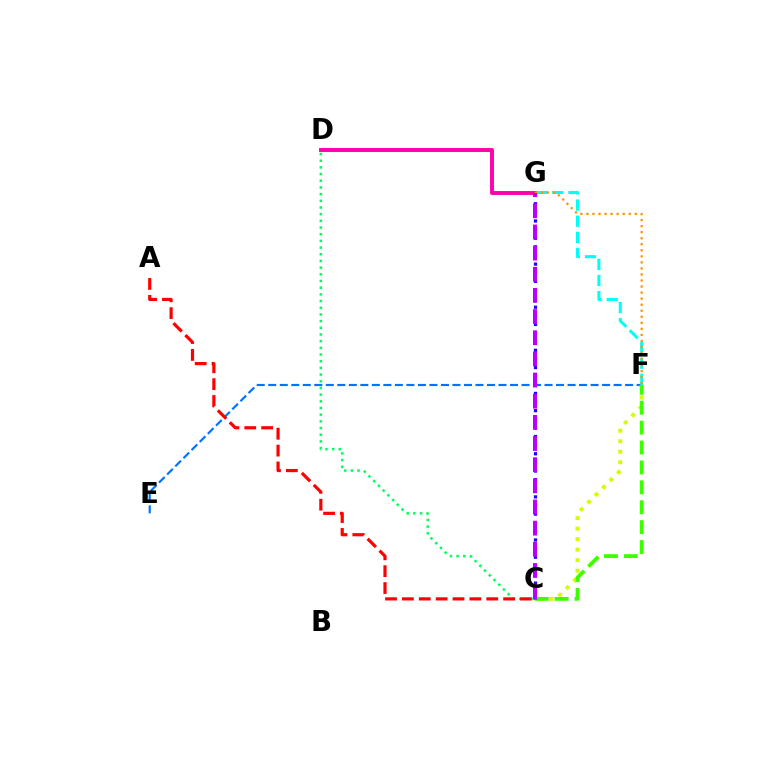{('E', 'F'): [{'color': '#0074ff', 'line_style': 'dashed', 'thickness': 1.56}], ('F', 'G'): [{'color': '#00fff6', 'line_style': 'dashed', 'thickness': 2.19}, {'color': '#ff9400', 'line_style': 'dotted', 'thickness': 1.64}], ('C', 'F'): [{'color': '#d1ff00', 'line_style': 'dotted', 'thickness': 2.86}, {'color': '#3dff00', 'line_style': 'dashed', 'thickness': 2.7}], ('C', 'D'): [{'color': '#00ff5c', 'line_style': 'dotted', 'thickness': 1.82}], ('D', 'G'): [{'color': '#ff00ac', 'line_style': 'solid', 'thickness': 2.82}], ('A', 'C'): [{'color': '#ff0000', 'line_style': 'dashed', 'thickness': 2.29}], ('C', 'G'): [{'color': '#2500ff', 'line_style': 'dotted', 'thickness': 2.34}, {'color': '#b900ff', 'line_style': 'dashed', 'thickness': 2.87}]}